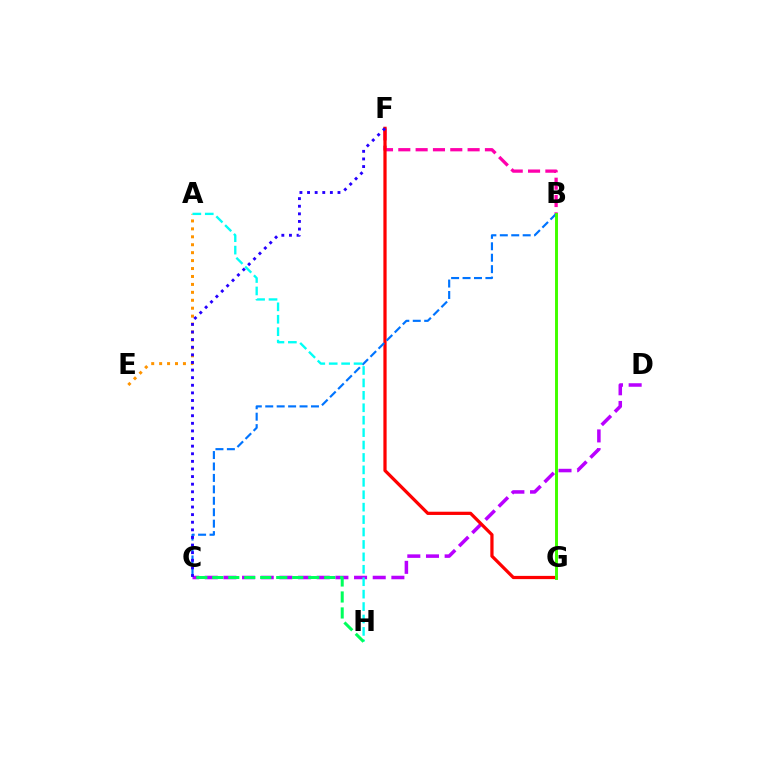{('B', 'G'): [{'color': '#d1ff00', 'line_style': 'solid', 'thickness': 1.9}, {'color': '#3dff00', 'line_style': 'solid', 'thickness': 2.07}], ('C', 'D'): [{'color': '#b900ff', 'line_style': 'dashed', 'thickness': 2.54}], ('B', 'F'): [{'color': '#ff00ac', 'line_style': 'dashed', 'thickness': 2.35}], ('F', 'G'): [{'color': '#ff0000', 'line_style': 'solid', 'thickness': 2.33}], ('A', 'E'): [{'color': '#ff9400', 'line_style': 'dotted', 'thickness': 2.16}], ('B', 'C'): [{'color': '#0074ff', 'line_style': 'dashed', 'thickness': 1.55}], ('A', 'H'): [{'color': '#00fff6', 'line_style': 'dashed', 'thickness': 1.69}], ('C', 'H'): [{'color': '#00ff5c', 'line_style': 'dashed', 'thickness': 2.17}], ('C', 'F'): [{'color': '#2500ff', 'line_style': 'dotted', 'thickness': 2.07}]}